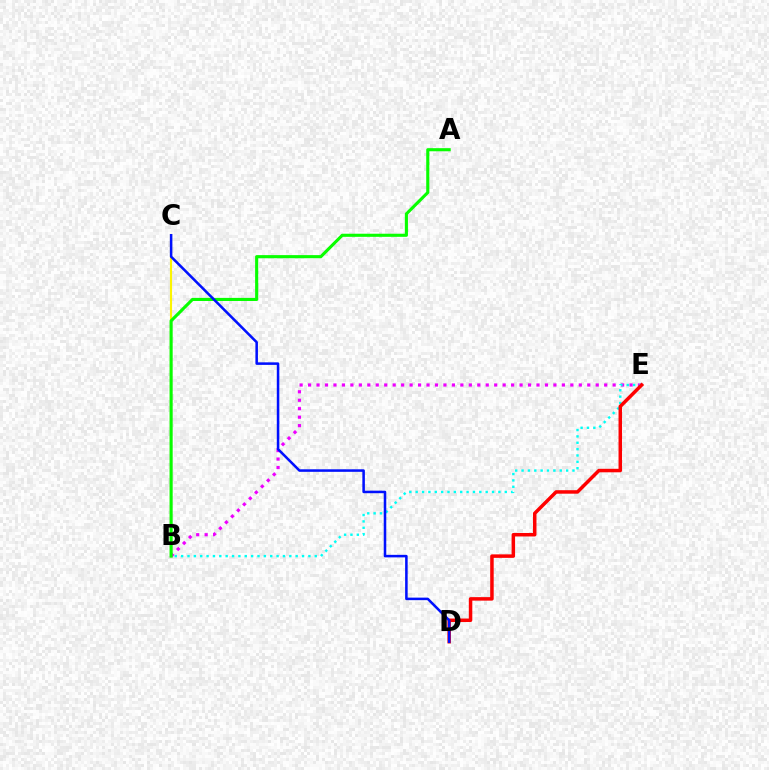{('B', 'E'): [{'color': '#ee00ff', 'line_style': 'dotted', 'thickness': 2.3}, {'color': '#00fff6', 'line_style': 'dotted', 'thickness': 1.73}], ('D', 'E'): [{'color': '#ff0000', 'line_style': 'solid', 'thickness': 2.51}], ('B', 'C'): [{'color': '#fcf500', 'line_style': 'solid', 'thickness': 1.52}], ('A', 'B'): [{'color': '#08ff00', 'line_style': 'solid', 'thickness': 2.24}], ('C', 'D'): [{'color': '#0010ff', 'line_style': 'solid', 'thickness': 1.83}]}